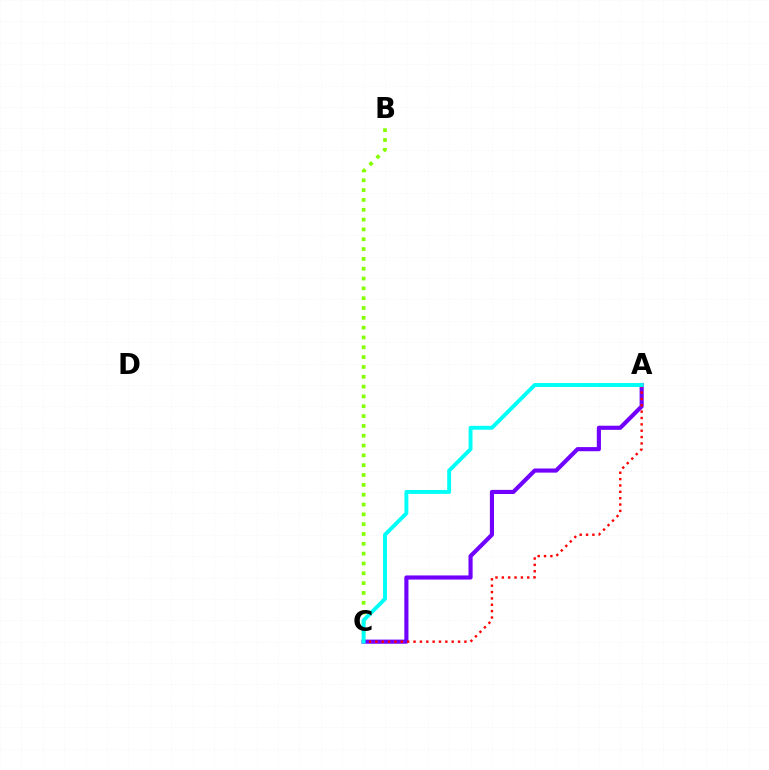{('B', 'C'): [{'color': '#84ff00', 'line_style': 'dotted', 'thickness': 2.67}], ('A', 'C'): [{'color': '#7200ff', 'line_style': 'solid', 'thickness': 2.98}, {'color': '#ff0000', 'line_style': 'dotted', 'thickness': 1.73}, {'color': '#00fff6', 'line_style': 'solid', 'thickness': 2.81}]}